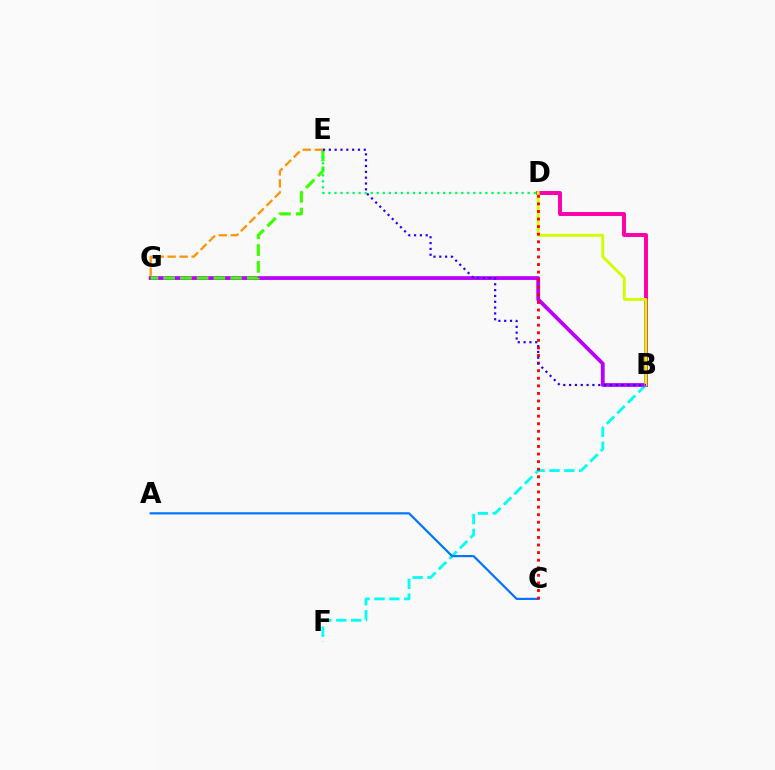{('B', 'F'): [{'color': '#00fff6', 'line_style': 'dashed', 'thickness': 2.02}], ('B', 'D'): [{'color': '#ff00ac', 'line_style': 'solid', 'thickness': 2.84}, {'color': '#d1ff00', 'line_style': 'solid', 'thickness': 2.09}], ('B', 'G'): [{'color': '#b900ff', 'line_style': 'solid', 'thickness': 2.71}], ('A', 'C'): [{'color': '#0074ff', 'line_style': 'solid', 'thickness': 1.58}], ('E', 'G'): [{'color': '#3dff00', 'line_style': 'dashed', 'thickness': 2.27}, {'color': '#ff9400', 'line_style': 'dashed', 'thickness': 1.63}], ('D', 'E'): [{'color': '#00ff5c', 'line_style': 'dotted', 'thickness': 1.64}], ('C', 'D'): [{'color': '#ff0000', 'line_style': 'dotted', 'thickness': 2.06}], ('B', 'E'): [{'color': '#2500ff', 'line_style': 'dotted', 'thickness': 1.58}]}